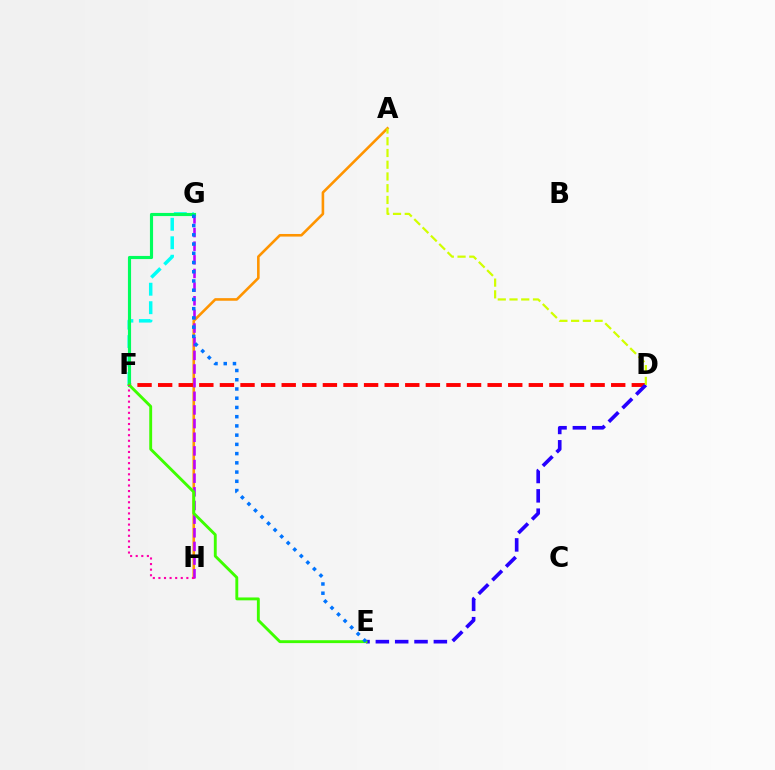{('A', 'H'): [{'color': '#ff9400', 'line_style': 'solid', 'thickness': 1.87}], ('D', 'F'): [{'color': '#ff0000', 'line_style': 'dashed', 'thickness': 2.8}], ('G', 'H'): [{'color': '#b900ff', 'line_style': 'dashed', 'thickness': 1.85}], ('F', 'G'): [{'color': '#00fff6', 'line_style': 'dashed', 'thickness': 2.51}, {'color': '#00ff5c', 'line_style': 'solid', 'thickness': 2.26}], ('D', 'E'): [{'color': '#2500ff', 'line_style': 'dashed', 'thickness': 2.63}], ('E', 'F'): [{'color': '#3dff00', 'line_style': 'solid', 'thickness': 2.08}], ('A', 'D'): [{'color': '#d1ff00', 'line_style': 'dashed', 'thickness': 1.59}], ('E', 'G'): [{'color': '#0074ff', 'line_style': 'dotted', 'thickness': 2.51}], ('F', 'H'): [{'color': '#ff00ac', 'line_style': 'dotted', 'thickness': 1.52}]}